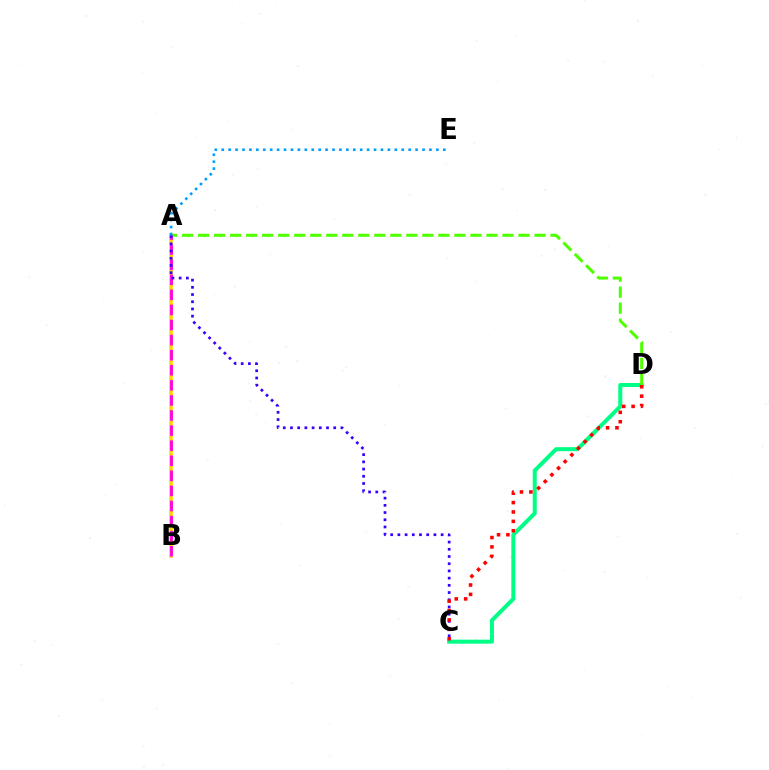{('C', 'D'): [{'color': '#00ff86', 'line_style': 'solid', 'thickness': 2.89}, {'color': '#ff0000', 'line_style': 'dotted', 'thickness': 2.55}], ('A', 'B'): [{'color': '#ffd500', 'line_style': 'solid', 'thickness': 2.64}, {'color': '#ff00ed', 'line_style': 'dashed', 'thickness': 2.05}], ('A', 'D'): [{'color': '#4fff00', 'line_style': 'dashed', 'thickness': 2.18}], ('A', 'C'): [{'color': '#3700ff', 'line_style': 'dotted', 'thickness': 1.96}], ('A', 'E'): [{'color': '#009eff', 'line_style': 'dotted', 'thickness': 1.88}]}